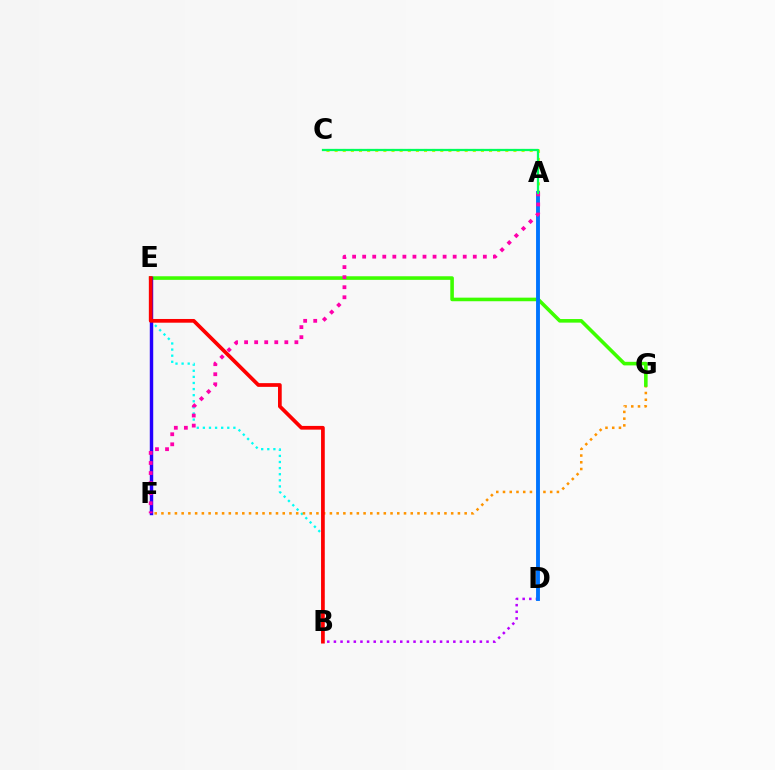{('B', 'E'): [{'color': '#00fff6', 'line_style': 'dotted', 'thickness': 1.66}, {'color': '#ff0000', 'line_style': 'solid', 'thickness': 2.68}], ('F', 'G'): [{'color': '#ff9400', 'line_style': 'dotted', 'thickness': 1.83}], ('E', 'G'): [{'color': '#3dff00', 'line_style': 'solid', 'thickness': 2.58}], ('E', 'F'): [{'color': '#2500ff', 'line_style': 'solid', 'thickness': 2.47}], ('B', 'D'): [{'color': '#b900ff', 'line_style': 'dotted', 'thickness': 1.8}], ('A', 'C'): [{'color': '#d1ff00', 'line_style': 'dotted', 'thickness': 2.21}, {'color': '#00ff5c', 'line_style': 'solid', 'thickness': 1.63}], ('A', 'D'): [{'color': '#0074ff', 'line_style': 'solid', 'thickness': 2.79}], ('A', 'F'): [{'color': '#ff00ac', 'line_style': 'dotted', 'thickness': 2.73}]}